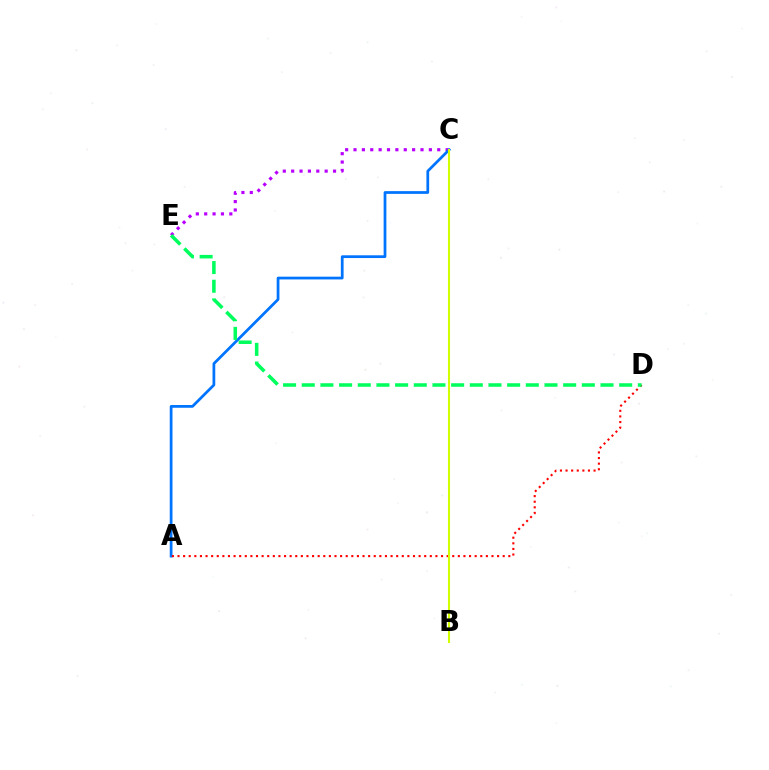{('C', 'E'): [{'color': '#b900ff', 'line_style': 'dotted', 'thickness': 2.27}], ('A', 'C'): [{'color': '#0074ff', 'line_style': 'solid', 'thickness': 1.98}], ('A', 'D'): [{'color': '#ff0000', 'line_style': 'dotted', 'thickness': 1.52}], ('B', 'C'): [{'color': '#d1ff00', 'line_style': 'solid', 'thickness': 1.5}], ('D', 'E'): [{'color': '#00ff5c', 'line_style': 'dashed', 'thickness': 2.54}]}